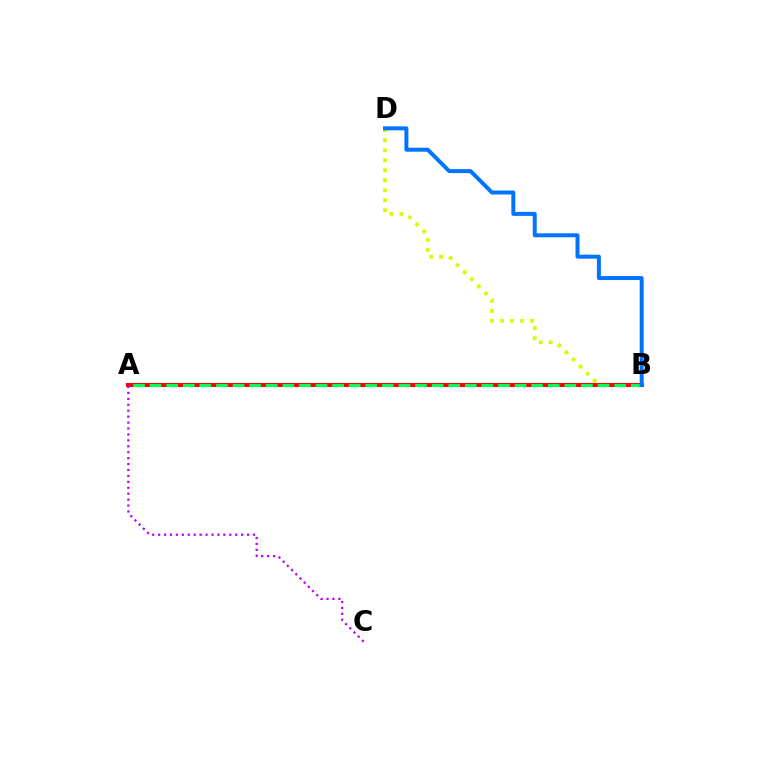{('B', 'D'): [{'color': '#d1ff00', 'line_style': 'dotted', 'thickness': 2.72}, {'color': '#0074ff', 'line_style': 'solid', 'thickness': 2.86}], ('A', 'B'): [{'color': '#ff0000', 'line_style': 'solid', 'thickness': 2.91}, {'color': '#00ff5c', 'line_style': 'dashed', 'thickness': 2.25}], ('A', 'C'): [{'color': '#b900ff', 'line_style': 'dotted', 'thickness': 1.61}]}